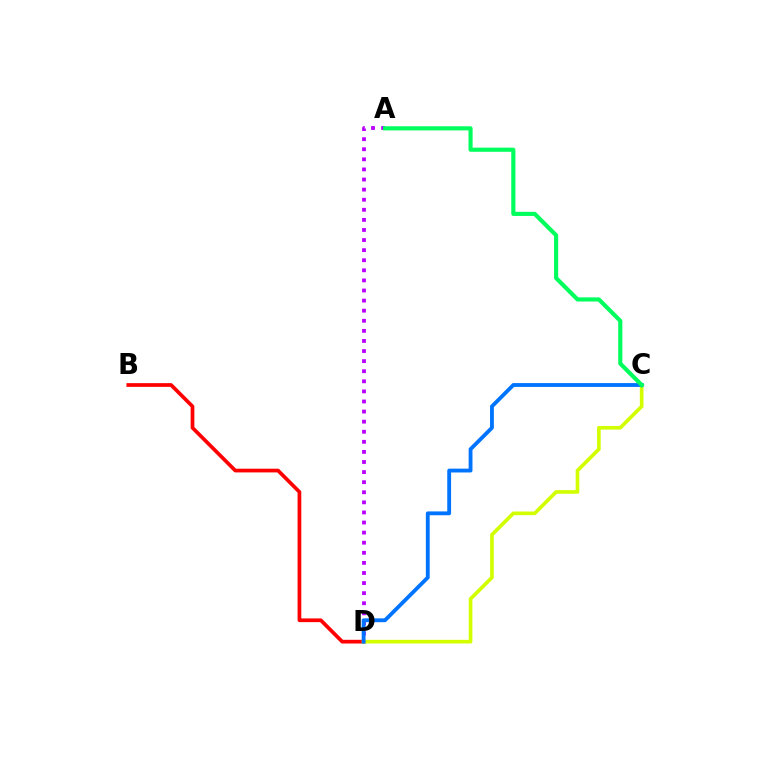{('B', 'D'): [{'color': '#ff0000', 'line_style': 'solid', 'thickness': 2.67}], ('C', 'D'): [{'color': '#d1ff00', 'line_style': 'solid', 'thickness': 2.63}, {'color': '#0074ff', 'line_style': 'solid', 'thickness': 2.76}], ('A', 'D'): [{'color': '#b900ff', 'line_style': 'dotted', 'thickness': 2.74}], ('A', 'C'): [{'color': '#00ff5c', 'line_style': 'solid', 'thickness': 2.97}]}